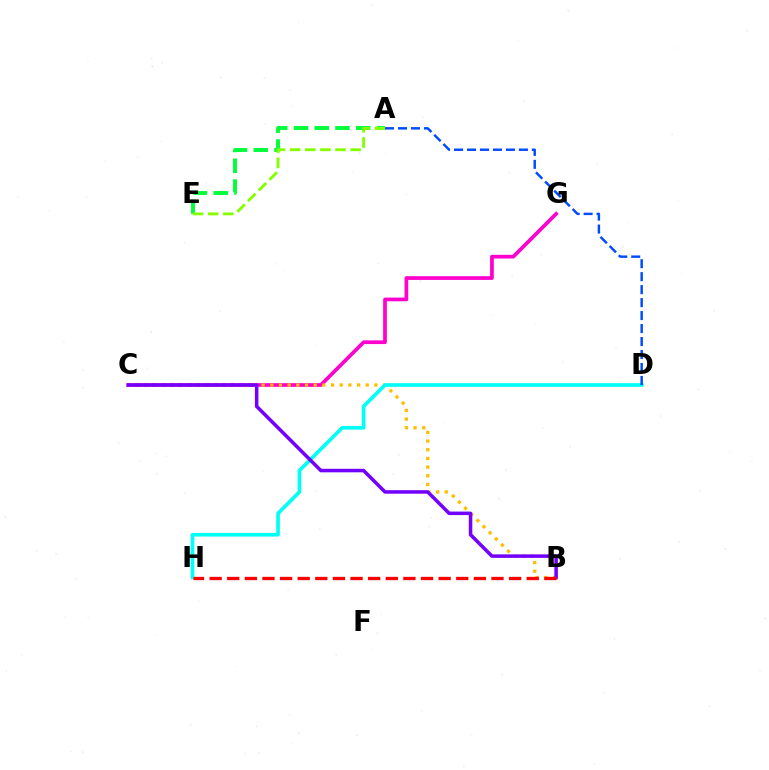{('C', 'G'): [{'color': '#ff00cf', 'line_style': 'solid', 'thickness': 2.67}], ('B', 'C'): [{'color': '#ffbd00', 'line_style': 'dotted', 'thickness': 2.36}, {'color': '#7200ff', 'line_style': 'solid', 'thickness': 2.54}], ('D', 'H'): [{'color': '#00fff6', 'line_style': 'solid', 'thickness': 2.64}], ('A', 'E'): [{'color': '#00ff39', 'line_style': 'dashed', 'thickness': 2.82}, {'color': '#84ff00', 'line_style': 'dashed', 'thickness': 2.06}], ('A', 'D'): [{'color': '#004bff', 'line_style': 'dashed', 'thickness': 1.76}], ('B', 'H'): [{'color': '#ff0000', 'line_style': 'dashed', 'thickness': 2.39}]}